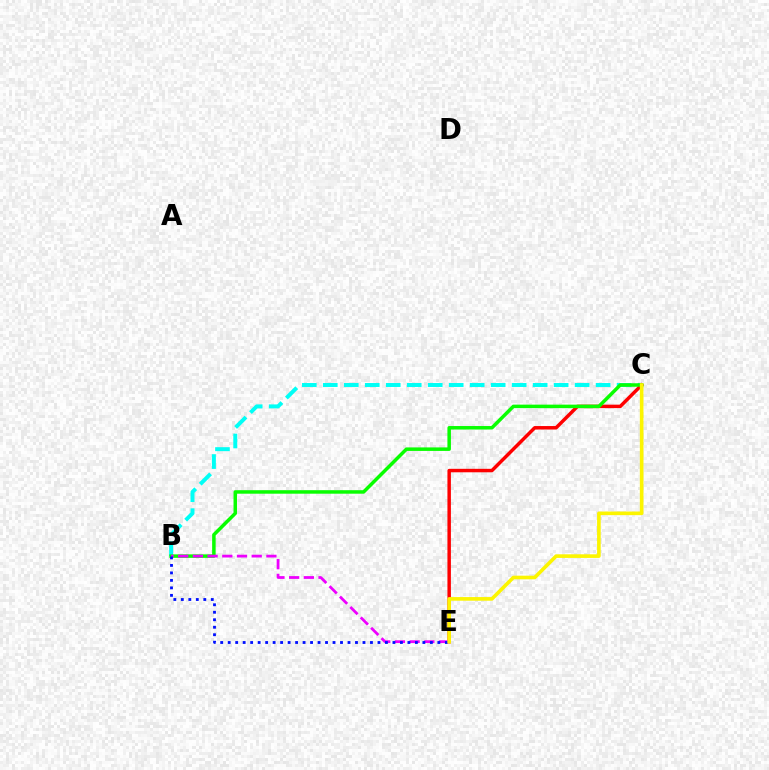{('B', 'C'): [{'color': '#00fff6', 'line_style': 'dashed', 'thickness': 2.85}, {'color': '#08ff00', 'line_style': 'solid', 'thickness': 2.52}], ('C', 'E'): [{'color': '#ff0000', 'line_style': 'solid', 'thickness': 2.49}, {'color': '#fcf500', 'line_style': 'solid', 'thickness': 2.61}], ('B', 'E'): [{'color': '#ee00ff', 'line_style': 'dashed', 'thickness': 2.0}, {'color': '#0010ff', 'line_style': 'dotted', 'thickness': 2.03}]}